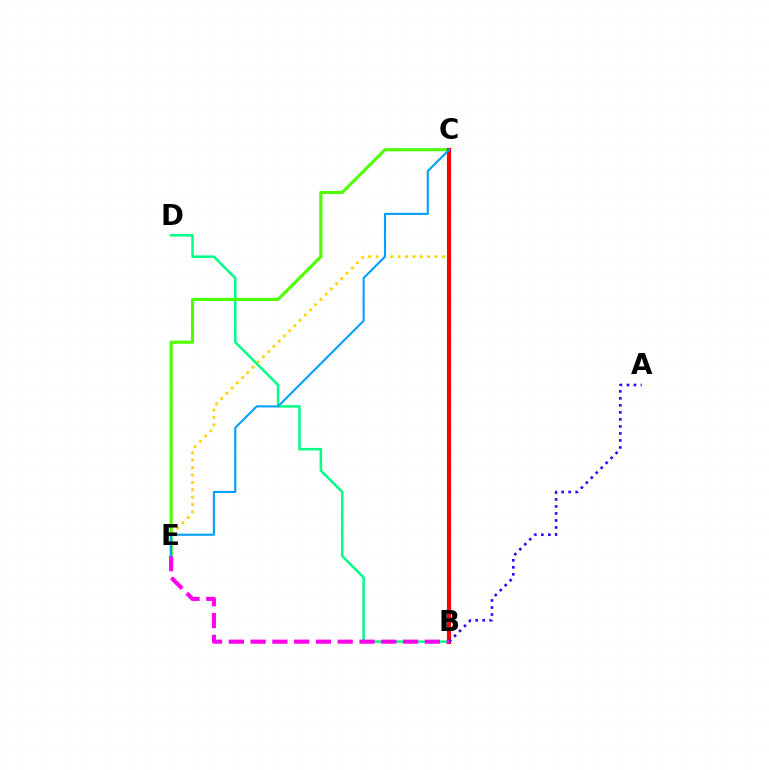{('B', 'D'): [{'color': '#00ff86', 'line_style': 'solid', 'thickness': 1.81}], ('C', 'E'): [{'color': '#ffd500', 'line_style': 'dotted', 'thickness': 2.01}, {'color': '#4fff00', 'line_style': 'solid', 'thickness': 2.26}, {'color': '#009eff', 'line_style': 'solid', 'thickness': 1.5}], ('B', 'C'): [{'color': '#ff0000', 'line_style': 'solid', 'thickness': 2.97}], ('A', 'B'): [{'color': '#3700ff', 'line_style': 'dotted', 'thickness': 1.9}], ('B', 'E'): [{'color': '#ff00ed', 'line_style': 'dashed', 'thickness': 2.96}]}